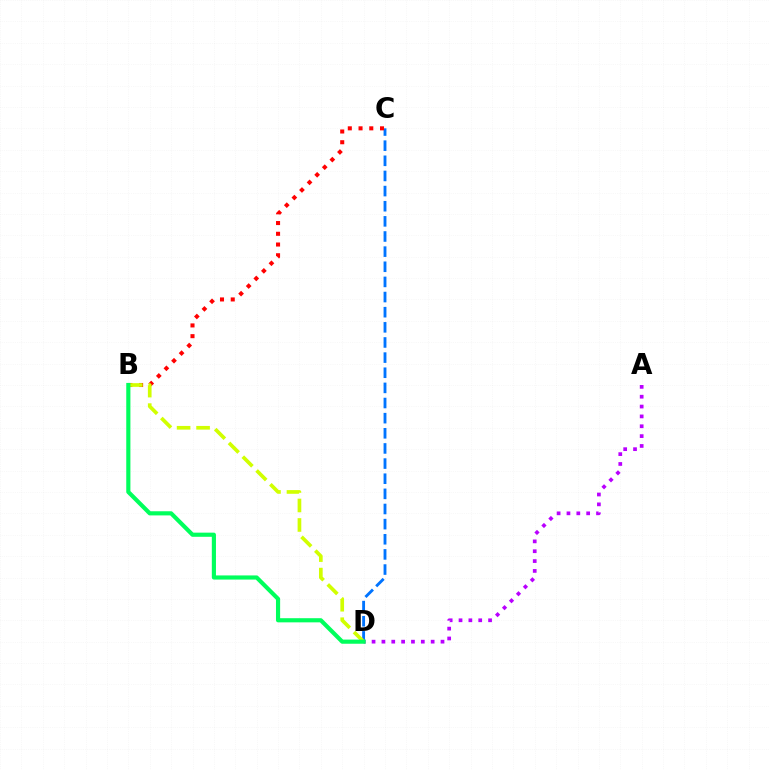{('A', 'D'): [{'color': '#b900ff', 'line_style': 'dotted', 'thickness': 2.68}], ('C', 'D'): [{'color': '#0074ff', 'line_style': 'dashed', 'thickness': 2.06}], ('B', 'C'): [{'color': '#ff0000', 'line_style': 'dotted', 'thickness': 2.92}], ('B', 'D'): [{'color': '#d1ff00', 'line_style': 'dashed', 'thickness': 2.65}, {'color': '#00ff5c', 'line_style': 'solid', 'thickness': 2.99}]}